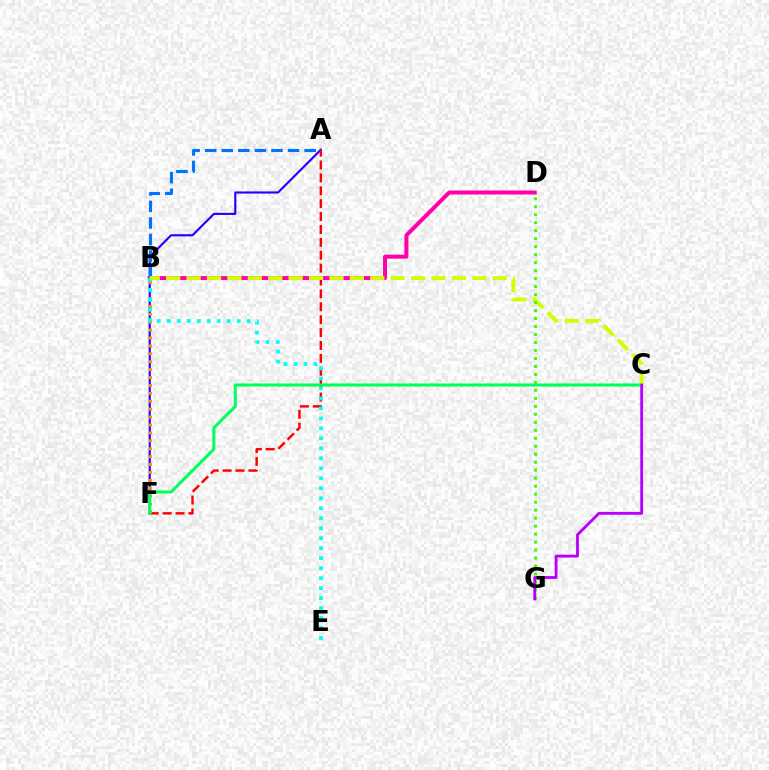{('B', 'D'): [{'color': '#ff00ac', 'line_style': 'solid', 'thickness': 2.86}], ('A', 'F'): [{'color': '#2500ff', 'line_style': 'solid', 'thickness': 1.54}, {'color': '#ff0000', 'line_style': 'dashed', 'thickness': 1.75}], ('B', 'F'): [{'color': '#ff9400', 'line_style': 'dotted', 'thickness': 2.15}], ('A', 'B'): [{'color': '#0074ff', 'line_style': 'dashed', 'thickness': 2.25}], ('B', 'E'): [{'color': '#00fff6', 'line_style': 'dotted', 'thickness': 2.71}], ('C', 'F'): [{'color': '#00ff5c', 'line_style': 'solid', 'thickness': 2.18}], ('B', 'C'): [{'color': '#d1ff00', 'line_style': 'dashed', 'thickness': 2.77}], ('D', 'G'): [{'color': '#3dff00', 'line_style': 'dotted', 'thickness': 2.17}], ('C', 'G'): [{'color': '#b900ff', 'line_style': 'solid', 'thickness': 2.04}]}